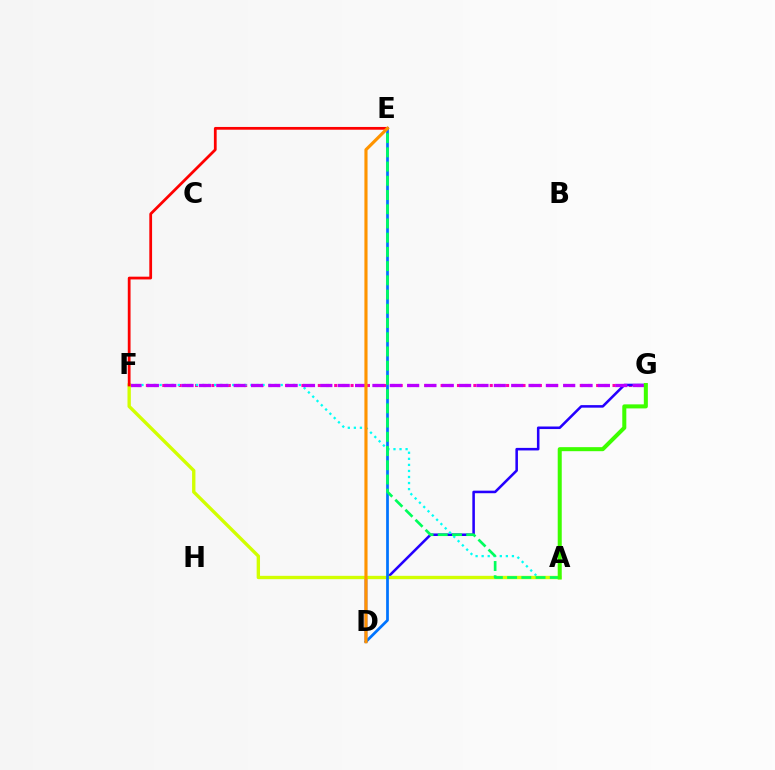{('F', 'G'): [{'color': '#ff00ac', 'line_style': 'dotted', 'thickness': 2.22}, {'color': '#b900ff', 'line_style': 'dashed', 'thickness': 2.36}], ('D', 'G'): [{'color': '#2500ff', 'line_style': 'solid', 'thickness': 1.84}], ('A', 'F'): [{'color': '#00fff6', 'line_style': 'dotted', 'thickness': 1.64}, {'color': '#d1ff00', 'line_style': 'solid', 'thickness': 2.41}], ('E', 'F'): [{'color': '#ff0000', 'line_style': 'solid', 'thickness': 1.99}], ('D', 'E'): [{'color': '#0074ff', 'line_style': 'solid', 'thickness': 1.98}, {'color': '#ff9400', 'line_style': 'solid', 'thickness': 2.26}], ('A', 'E'): [{'color': '#00ff5c', 'line_style': 'dashed', 'thickness': 1.93}], ('A', 'G'): [{'color': '#3dff00', 'line_style': 'solid', 'thickness': 2.9}]}